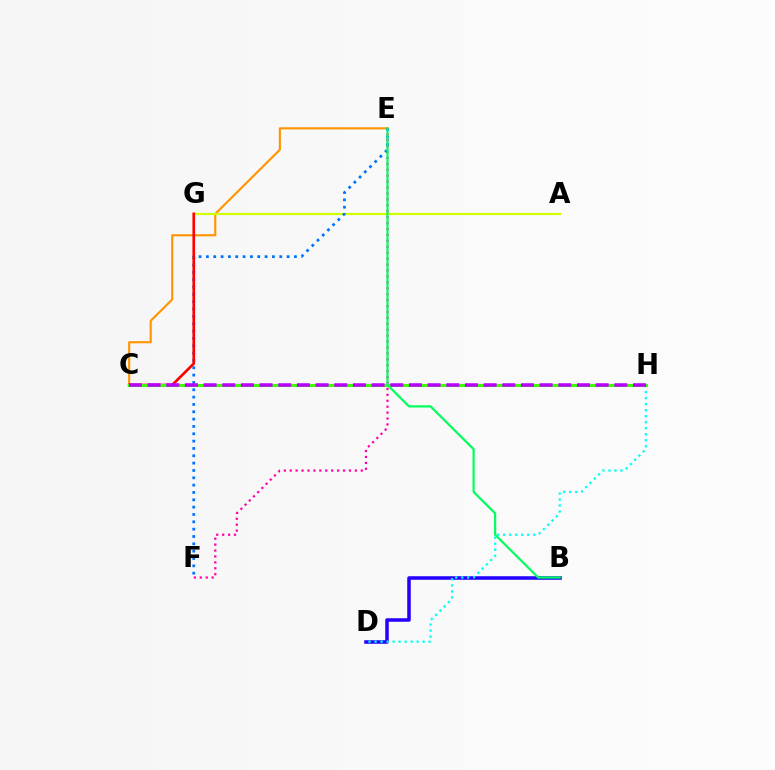{('C', 'E'): [{'color': '#ff9400', 'line_style': 'solid', 'thickness': 1.53}], ('E', 'F'): [{'color': '#ff00ac', 'line_style': 'dotted', 'thickness': 1.61}, {'color': '#0074ff', 'line_style': 'dotted', 'thickness': 1.99}], ('A', 'G'): [{'color': '#d1ff00', 'line_style': 'solid', 'thickness': 1.56}], ('B', 'D'): [{'color': '#2500ff', 'line_style': 'solid', 'thickness': 2.54}], ('C', 'G'): [{'color': '#ff0000', 'line_style': 'solid', 'thickness': 1.93}], ('D', 'H'): [{'color': '#00fff6', 'line_style': 'dotted', 'thickness': 1.63}], ('C', 'H'): [{'color': '#3dff00', 'line_style': 'solid', 'thickness': 2.17}, {'color': '#b900ff', 'line_style': 'dashed', 'thickness': 2.54}], ('B', 'E'): [{'color': '#00ff5c', 'line_style': 'solid', 'thickness': 1.58}]}